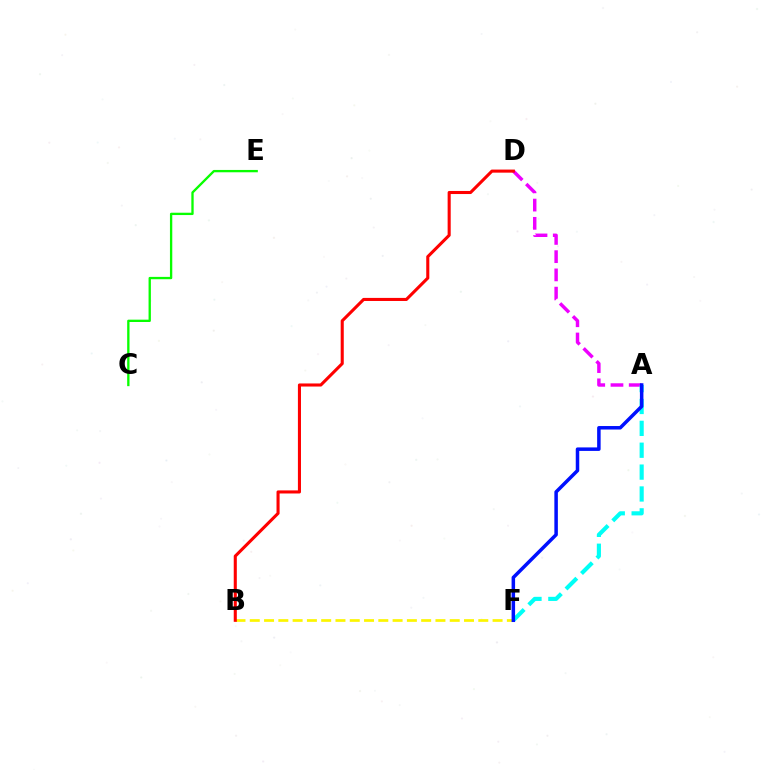{('A', 'D'): [{'color': '#ee00ff', 'line_style': 'dashed', 'thickness': 2.48}], ('B', 'F'): [{'color': '#fcf500', 'line_style': 'dashed', 'thickness': 1.94}], ('A', 'F'): [{'color': '#00fff6', 'line_style': 'dashed', 'thickness': 2.97}, {'color': '#0010ff', 'line_style': 'solid', 'thickness': 2.52}], ('B', 'D'): [{'color': '#ff0000', 'line_style': 'solid', 'thickness': 2.22}], ('C', 'E'): [{'color': '#08ff00', 'line_style': 'solid', 'thickness': 1.68}]}